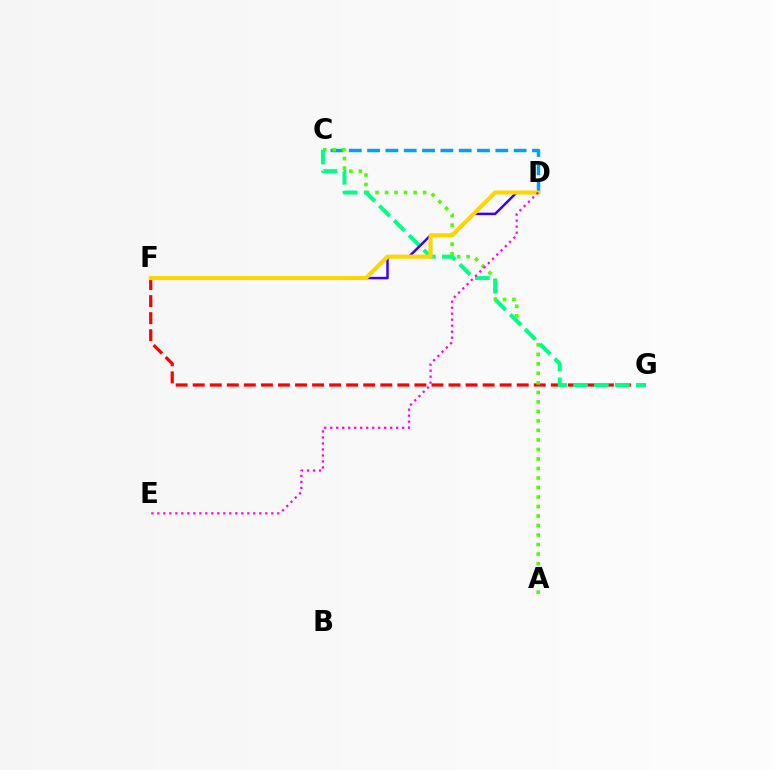{('F', 'G'): [{'color': '#ff0000', 'line_style': 'dashed', 'thickness': 2.32}], ('C', 'D'): [{'color': '#009eff', 'line_style': 'dashed', 'thickness': 2.49}], ('A', 'C'): [{'color': '#4fff00', 'line_style': 'dotted', 'thickness': 2.58}], ('C', 'G'): [{'color': '#00ff86', 'line_style': 'dashed', 'thickness': 2.84}], ('D', 'F'): [{'color': '#3700ff', 'line_style': 'solid', 'thickness': 1.78}, {'color': '#ffd500', 'line_style': 'solid', 'thickness': 2.94}], ('D', 'E'): [{'color': '#ff00ed', 'line_style': 'dotted', 'thickness': 1.63}]}